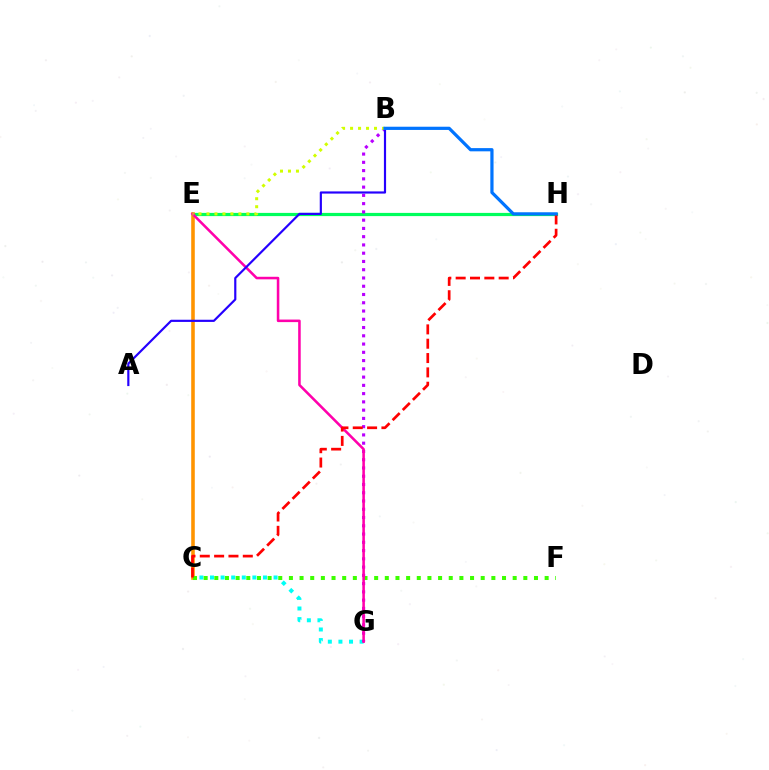{('E', 'H'): [{'color': '#00ff5c', 'line_style': 'solid', 'thickness': 2.3}], ('C', 'G'): [{'color': '#00fff6', 'line_style': 'dotted', 'thickness': 2.88}], ('C', 'E'): [{'color': '#ff9400', 'line_style': 'solid', 'thickness': 2.58}], ('C', 'F'): [{'color': '#3dff00', 'line_style': 'dotted', 'thickness': 2.9}], ('B', 'G'): [{'color': '#b900ff', 'line_style': 'dotted', 'thickness': 2.24}], ('E', 'G'): [{'color': '#ff00ac', 'line_style': 'solid', 'thickness': 1.84}], ('C', 'H'): [{'color': '#ff0000', 'line_style': 'dashed', 'thickness': 1.95}], ('A', 'B'): [{'color': '#2500ff', 'line_style': 'solid', 'thickness': 1.57}], ('B', 'E'): [{'color': '#d1ff00', 'line_style': 'dotted', 'thickness': 2.17}], ('B', 'H'): [{'color': '#0074ff', 'line_style': 'solid', 'thickness': 2.32}]}